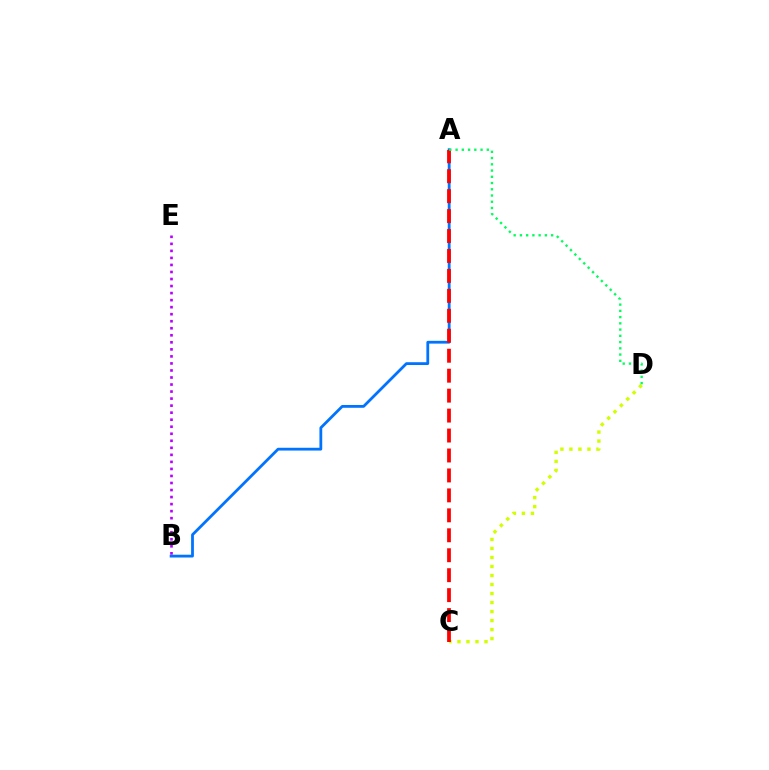{('A', 'B'): [{'color': '#0074ff', 'line_style': 'solid', 'thickness': 2.01}], ('C', 'D'): [{'color': '#d1ff00', 'line_style': 'dotted', 'thickness': 2.45}], ('B', 'E'): [{'color': '#b900ff', 'line_style': 'dotted', 'thickness': 1.91}], ('A', 'C'): [{'color': '#ff0000', 'line_style': 'dashed', 'thickness': 2.71}], ('A', 'D'): [{'color': '#00ff5c', 'line_style': 'dotted', 'thickness': 1.7}]}